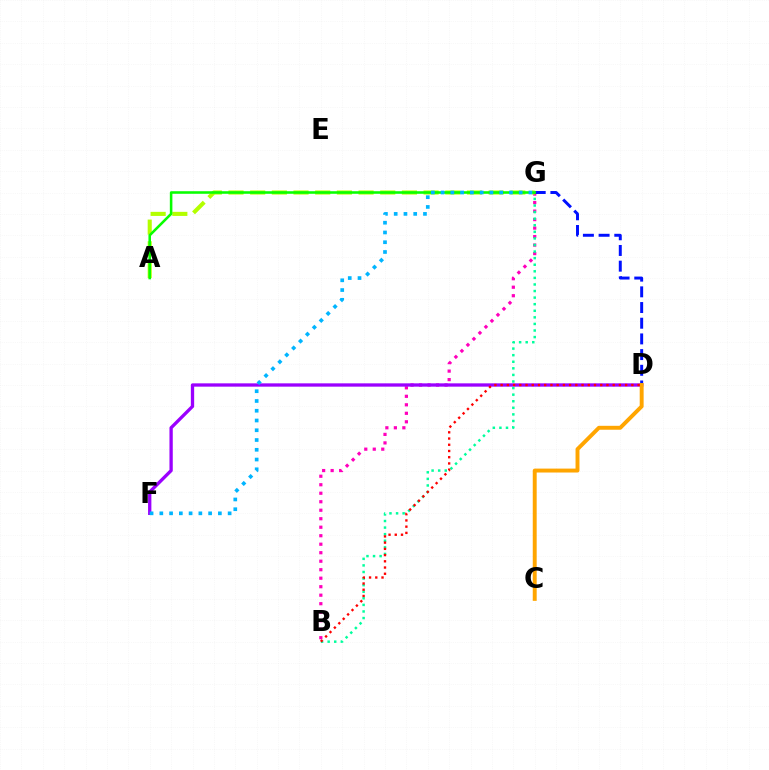{('B', 'G'): [{'color': '#ff00bd', 'line_style': 'dotted', 'thickness': 2.31}, {'color': '#00ff9d', 'line_style': 'dotted', 'thickness': 1.79}], ('D', 'F'): [{'color': '#9b00ff', 'line_style': 'solid', 'thickness': 2.38}], ('A', 'G'): [{'color': '#b3ff00', 'line_style': 'dashed', 'thickness': 2.94}, {'color': '#08ff00', 'line_style': 'solid', 'thickness': 1.84}], ('D', 'G'): [{'color': '#0010ff', 'line_style': 'dashed', 'thickness': 2.13}], ('C', 'D'): [{'color': '#ffa500', 'line_style': 'solid', 'thickness': 2.83}], ('F', 'G'): [{'color': '#00b5ff', 'line_style': 'dotted', 'thickness': 2.65}], ('B', 'D'): [{'color': '#ff0000', 'line_style': 'dotted', 'thickness': 1.69}]}